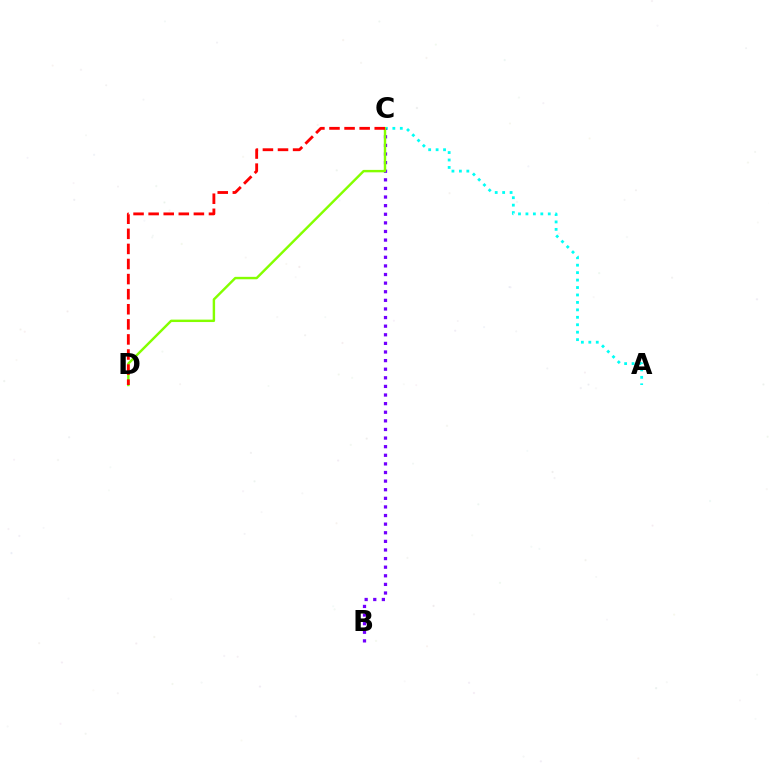{('A', 'C'): [{'color': '#00fff6', 'line_style': 'dotted', 'thickness': 2.02}], ('B', 'C'): [{'color': '#7200ff', 'line_style': 'dotted', 'thickness': 2.34}], ('C', 'D'): [{'color': '#84ff00', 'line_style': 'solid', 'thickness': 1.75}, {'color': '#ff0000', 'line_style': 'dashed', 'thickness': 2.05}]}